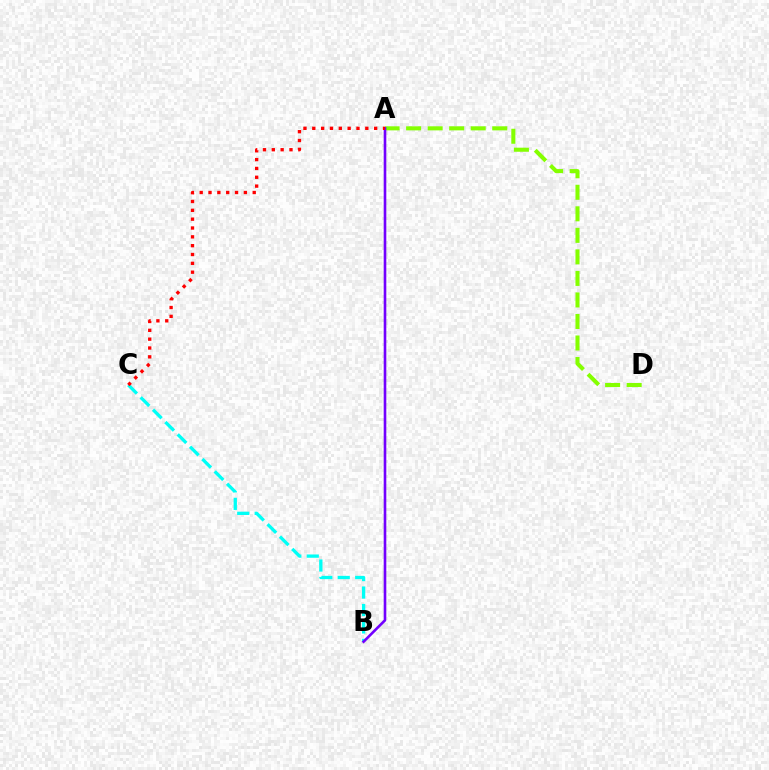{('B', 'C'): [{'color': '#00fff6', 'line_style': 'dashed', 'thickness': 2.37}], ('A', 'D'): [{'color': '#84ff00', 'line_style': 'dashed', 'thickness': 2.92}], ('A', 'B'): [{'color': '#7200ff', 'line_style': 'solid', 'thickness': 1.89}], ('A', 'C'): [{'color': '#ff0000', 'line_style': 'dotted', 'thickness': 2.4}]}